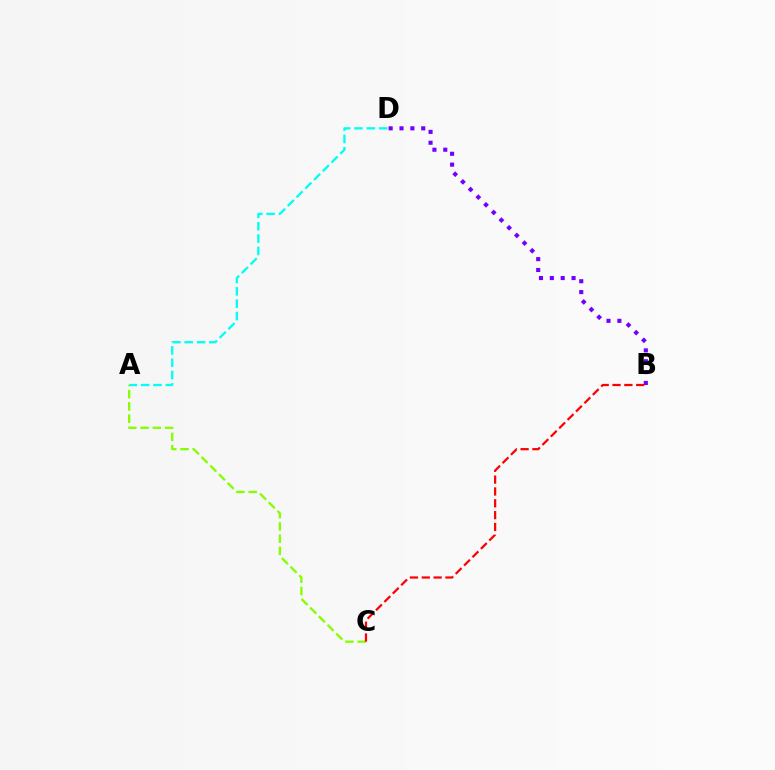{('A', 'D'): [{'color': '#00fff6', 'line_style': 'dashed', 'thickness': 1.68}], ('A', 'C'): [{'color': '#84ff00', 'line_style': 'dashed', 'thickness': 1.67}], ('B', 'D'): [{'color': '#7200ff', 'line_style': 'dotted', 'thickness': 2.95}], ('B', 'C'): [{'color': '#ff0000', 'line_style': 'dashed', 'thickness': 1.61}]}